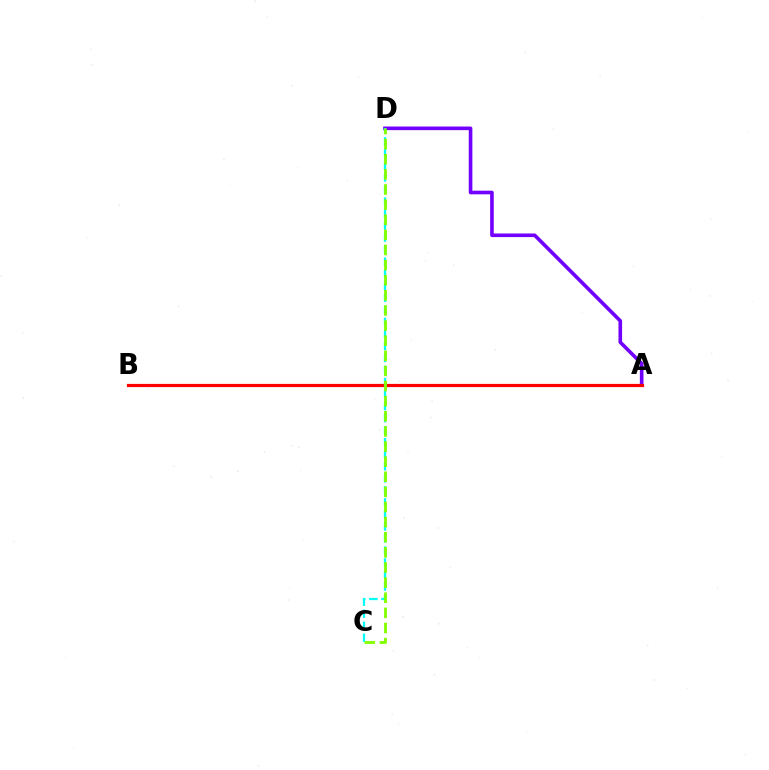{('A', 'D'): [{'color': '#7200ff', 'line_style': 'solid', 'thickness': 2.6}], ('A', 'B'): [{'color': '#ff0000', 'line_style': 'solid', 'thickness': 2.31}], ('C', 'D'): [{'color': '#00fff6', 'line_style': 'dashed', 'thickness': 1.63}, {'color': '#84ff00', 'line_style': 'dashed', 'thickness': 2.05}]}